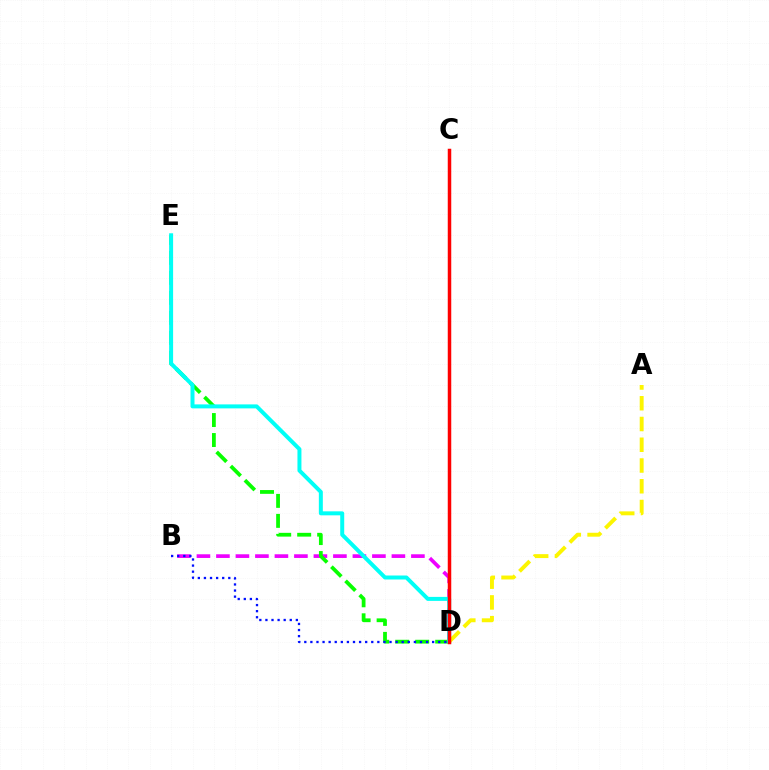{('B', 'D'): [{'color': '#ee00ff', 'line_style': 'dashed', 'thickness': 2.65}, {'color': '#0010ff', 'line_style': 'dotted', 'thickness': 1.65}], ('D', 'E'): [{'color': '#08ff00', 'line_style': 'dashed', 'thickness': 2.72}, {'color': '#00fff6', 'line_style': 'solid', 'thickness': 2.87}], ('A', 'D'): [{'color': '#fcf500', 'line_style': 'dashed', 'thickness': 2.82}], ('C', 'D'): [{'color': '#ff0000', 'line_style': 'solid', 'thickness': 2.52}]}